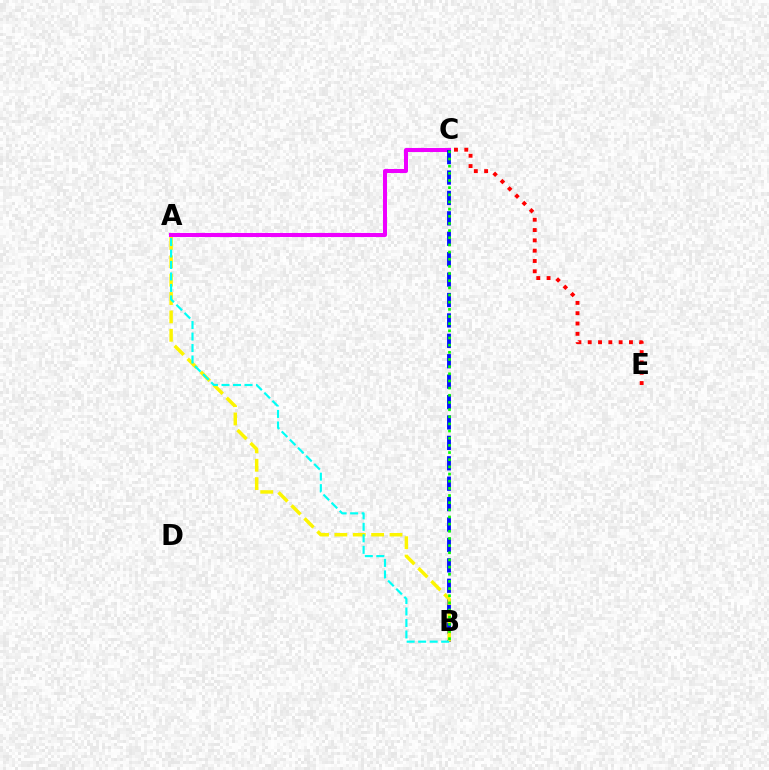{('A', 'C'): [{'color': '#ee00ff', 'line_style': 'solid', 'thickness': 2.91}], ('B', 'C'): [{'color': '#0010ff', 'line_style': 'dashed', 'thickness': 2.77}, {'color': '#08ff00', 'line_style': 'dotted', 'thickness': 1.95}], ('A', 'B'): [{'color': '#fcf500', 'line_style': 'dashed', 'thickness': 2.5}, {'color': '#00fff6', 'line_style': 'dashed', 'thickness': 1.56}], ('C', 'E'): [{'color': '#ff0000', 'line_style': 'dotted', 'thickness': 2.8}]}